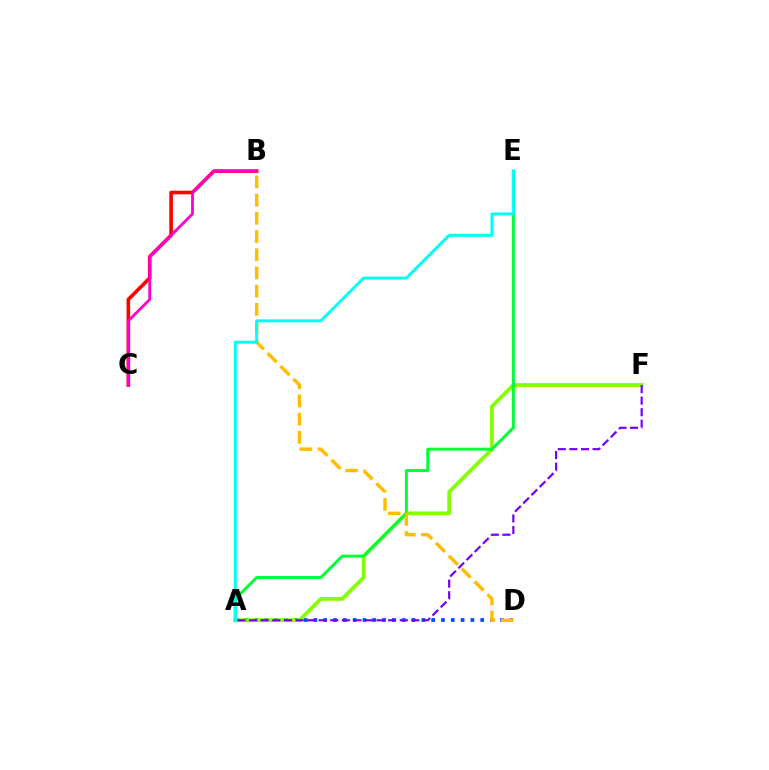{('A', 'D'): [{'color': '#004bff', 'line_style': 'dotted', 'thickness': 2.67}], ('A', 'F'): [{'color': '#84ff00', 'line_style': 'solid', 'thickness': 2.71}, {'color': '#7200ff', 'line_style': 'dashed', 'thickness': 1.57}], ('B', 'C'): [{'color': '#ff0000', 'line_style': 'solid', 'thickness': 2.62}, {'color': '#ff00cf', 'line_style': 'solid', 'thickness': 2.02}], ('A', 'E'): [{'color': '#00ff39', 'line_style': 'solid', 'thickness': 2.15}, {'color': '#00fff6', 'line_style': 'solid', 'thickness': 2.13}], ('B', 'D'): [{'color': '#ffbd00', 'line_style': 'dashed', 'thickness': 2.47}]}